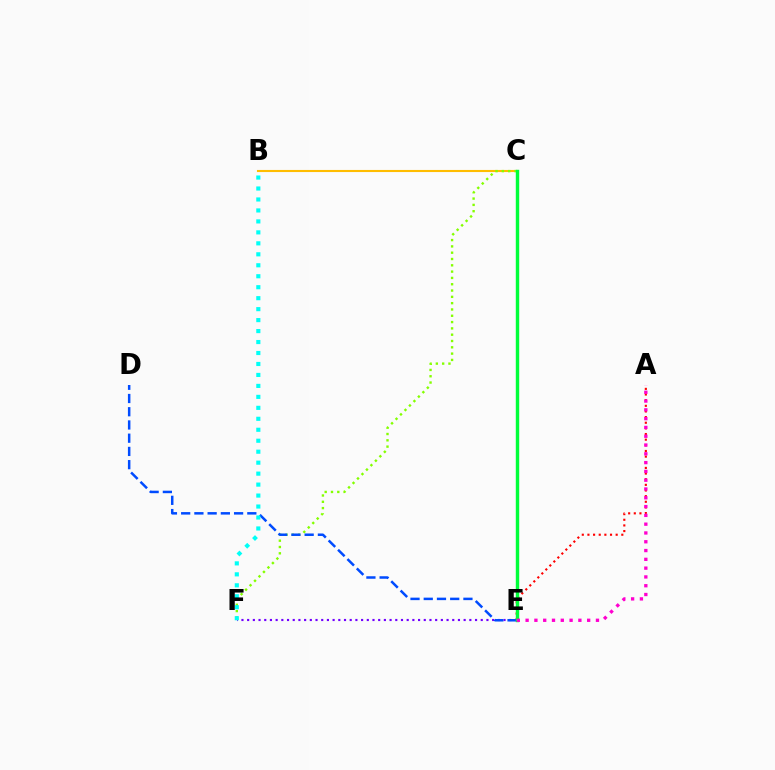{('E', 'F'): [{'color': '#7200ff', 'line_style': 'dotted', 'thickness': 1.55}], ('B', 'C'): [{'color': '#ffbd00', 'line_style': 'solid', 'thickness': 1.51}], ('A', 'E'): [{'color': '#ff0000', 'line_style': 'dotted', 'thickness': 1.53}, {'color': '#ff00cf', 'line_style': 'dotted', 'thickness': 2.39}], ('C', 'F'): [{'color': '#84ff00', 'line_style': 'dotted', 'thickness': 1.71}], ('D', 'E'): [{'color': '#004bff', 'line_style': 'dashed', 'thickness': 1.8}], ('B', 'F'): [{'color': '#00fff6', 'line_style': 'dotted', 'thickness': 2.98}], ('C', 'E'): [{'color': '#00ff39', 'line_style': 'solid', 'thickness': 2.46}]}